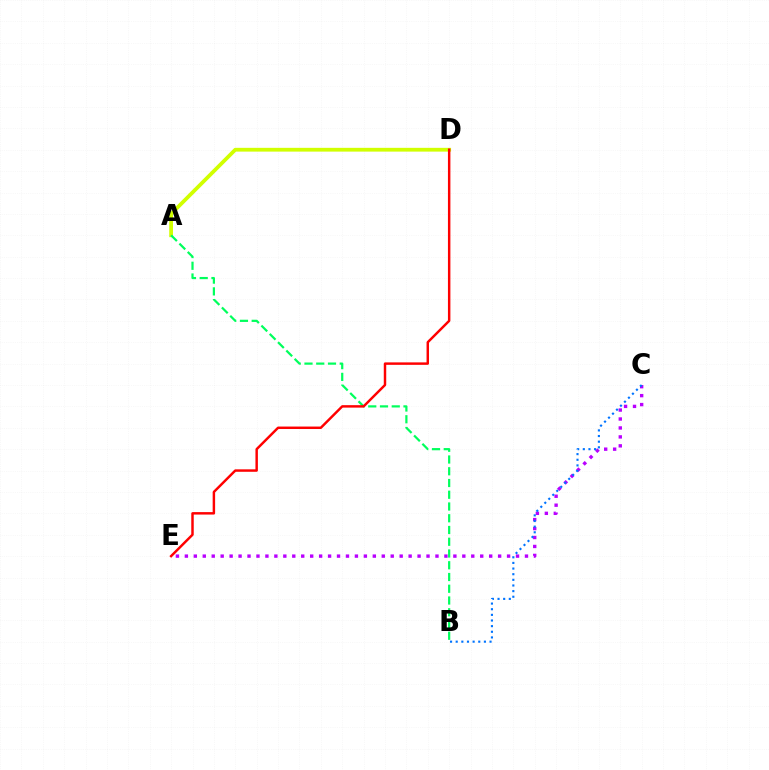{('C', 'E'): [{'color': '#b900ff', 'line_style': 'dotted', 'thickness': 2.43}], ('A', 'D'): [{'color': '#d1ff00', 'line_style': 'solid', 'thickness': 2.72}], ('B', 'C'): [{'color': '#0074ff', 'line_style': 'dotted', 'thickness': 1.53}], ('A', 'B'): [{'color': '#00ff5c', 'line_style': 'dashed', 'thickness': 1.6}], ('D', 'E'): [{'color': '#ff0000', 'line_style': 'solid', 'thickness': 1.77}]}